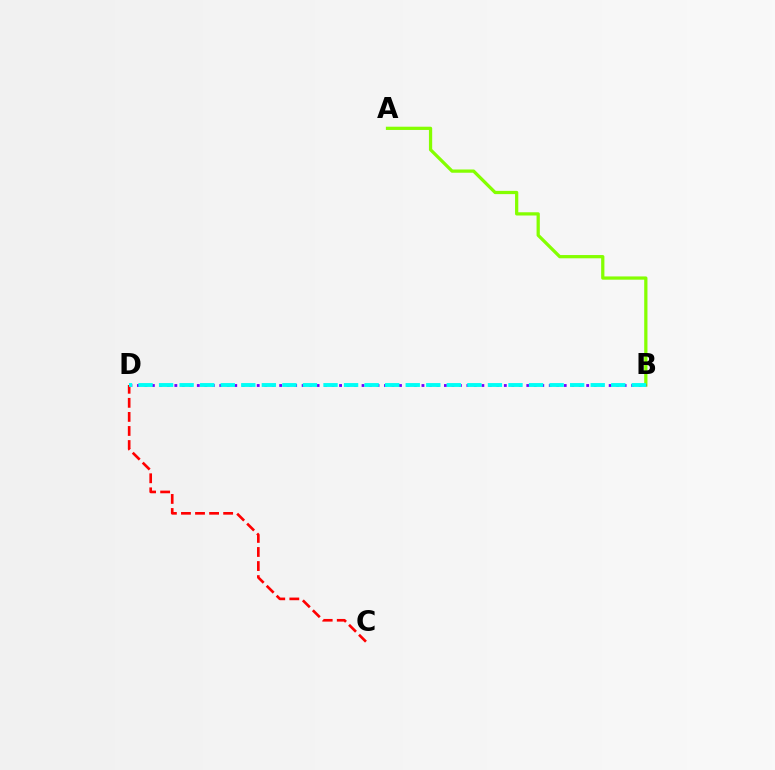{('A', 'B'): [{'color': '#84ff00', 'line_style': 'solid', 'thickness': 2.34}], ('C', 'D'): [{'color': '#ff0000', 'line_style': 'dashed', 'thickness': 1.91}], ('B', 'D'): [{'color': '#7200ff', 'line_style': 'dotted', 'thickness': 2.03}, {'color': '#00fff6', 'line_style': 'dashed', 'thickness': 2.79}]}